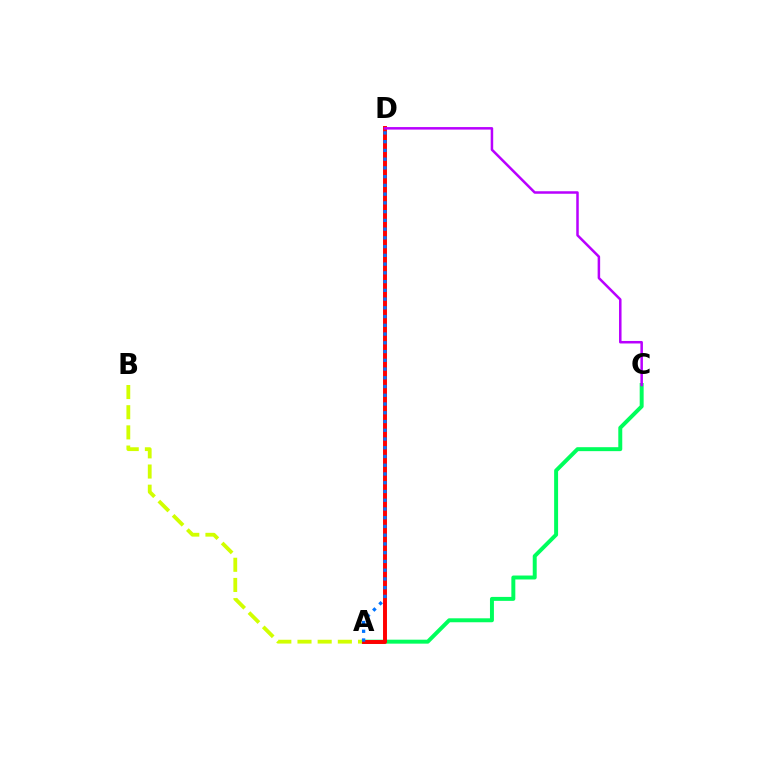{('A', 'C'): [{'color': '#00ff5c', 'line_style': 'solid', 'thickness': 2.85}], ('A', 'B'): [{'color': '#d1ff00', 'line_style': 'dashed', 'thickness': 2.74}], ('A', 'D'): [{'color': '#ff0000', 'line_style': 'solid', 'thickness': 2.83}, {'color': '#0074ff', 'line_style': 'dotted', 'thickness': 2.38}], ('C', 'D'): [{'color': '#b900ff', 'line_style': 'solid', 'thickness': 1.81}]}